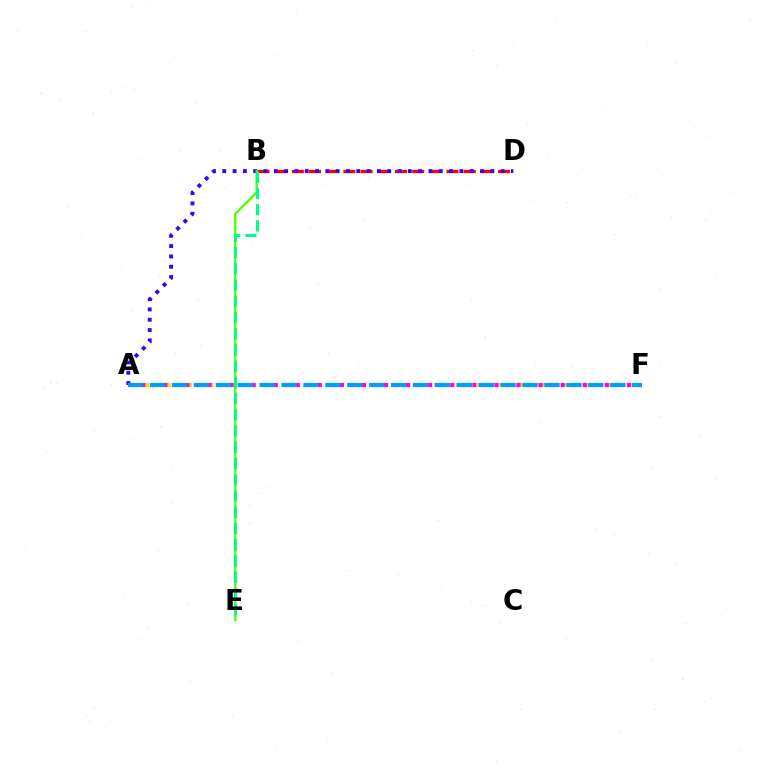{('B', 'D'): [{'color': '#ff0000', 'line_style': 'dashed', 'thickness': 2.33}], ('A', 'D'): [{'color': '#3700ff', 'line_style': 'dotted', 'thickness': 2.8}], ('A', 'F'): [{'color': '#ffd500', 'line_style': 'dashed', 'thickness': 2.91}, {'color': '#ff00ed', 'line_style': 'dotted', 'thickness': 3.0}, {'color': '#009eff', 'line_style': 'dashed', 'thickness': 2.98}], ('B', 'E'): [{'color': '#4fff00', 'line_style': 'solid', 'thickness': 1.67}, {'color': '#00ff86', 'line_style': 'dashed', 'thickness': 2.21}]}